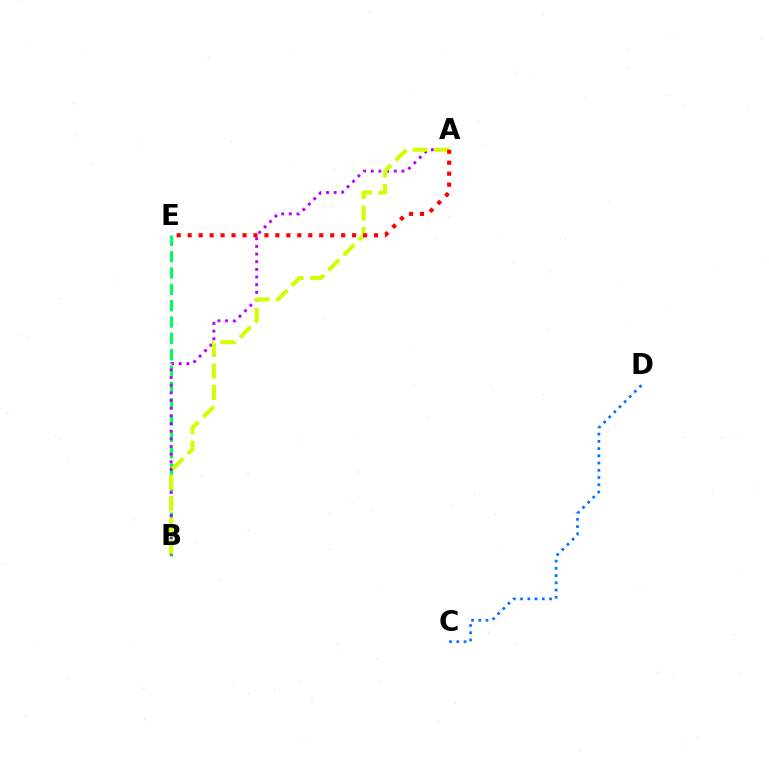{('B', 'E'): [{'color': '#00ff5c', 'line_style': 'dashed', 'thickness': 2.22}], ('C', 'D'): [{'color': '#0074ff', 'line_style': 'dotted', 'thickness': 1.97}], ('A', 'B'): [{'color': '#b900ff', 'line_style': 'dotted', 'thickness': 2.08}, {'color': '#d1ff00', 'line_style': 'dashed', 'thickness': 2.92}], ('A', 'E'): [{'color': '#ff0000', 'line_style': 'dotted', 'thickness': 2.98}]}